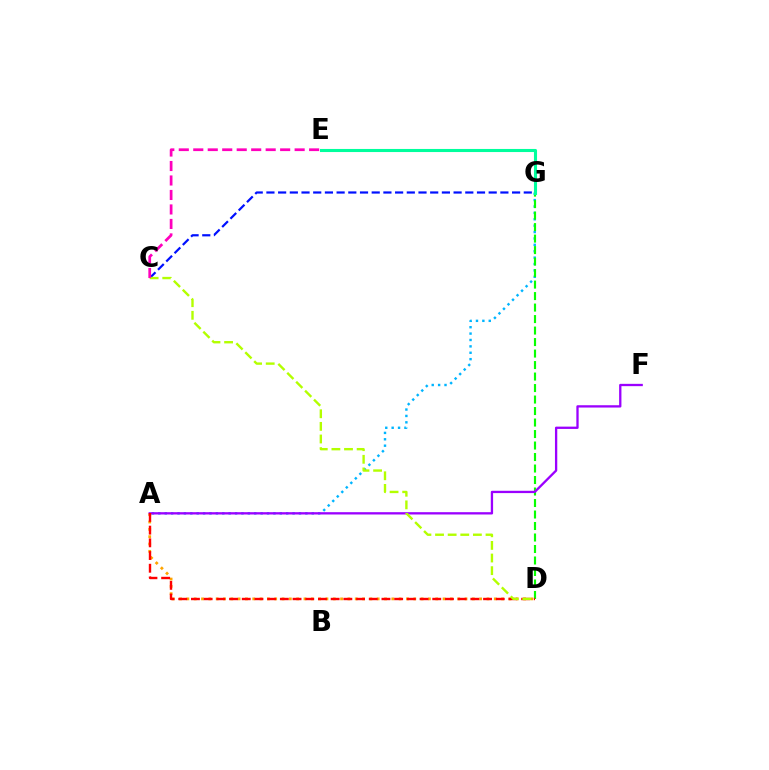{('A', 'G'): [{'color': '#00b5ff', 'line_style': 'dotted', 'thickness': 1.74}], ('A', 'D'): [{'color': '#ffa500', 'line_style': 'dotted', 'thickness': 1.99}, {'color': '#ff0000', 'line_style': 'dashed', 'thickness': 1.73}], ('D', 'G'): [{'color': '#08ff00', 'line_style': 'dashed', 'thickness': 1.56}], ('A', 'F'): [{'color': '#9b00ff', 'line_style': 'solid', 'thickness': 1.66}], ('C', 'G'): [{'color': '#0010ff', 'line_style': 'dashed', 'thickness': 1.59}], ('C', 'D'): [{'color': '#b3ff00', 'line_style': 'dashed', 'thickness': 1.71}], ('E', 'G'): [{'color': '#00ff9d', 'line_style': 'solid', 'thickness': 2.22}], ('C', 'E'): [{'color': '#ff00bd', 'line_style': 'dashed', 'thickness': 1.97}]}